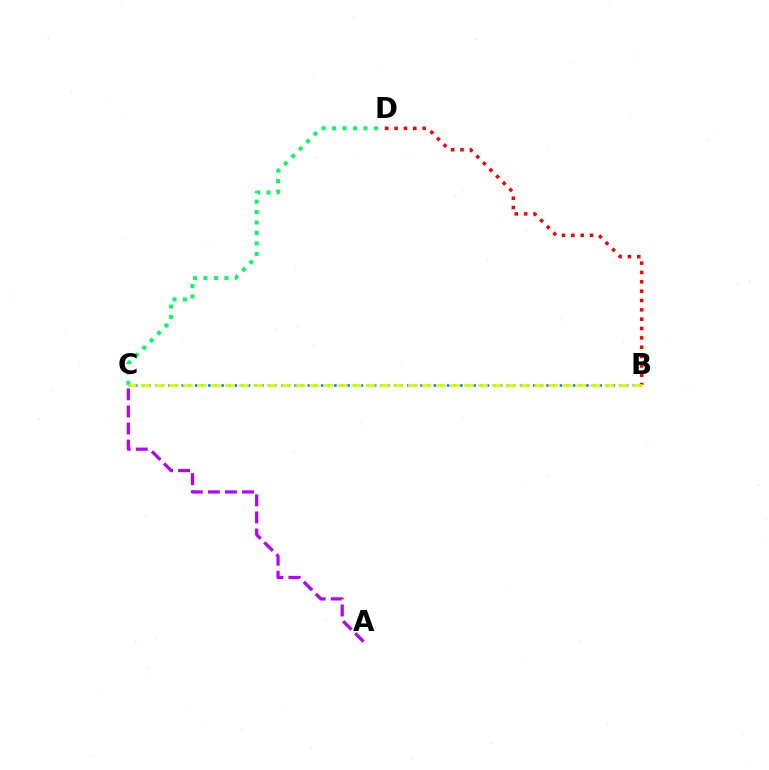{('B', 'C'): [{'color': '#0074ff', 'line_style': 'dotted', 'thickness': 1.8}, {'color': '#d1ff00', 'line_style': 'dashed', 'thickness': 1.91}], ('B', 'D'): [{'color': '#ff0000', 'line_style': 'dotted', 'thickness': 2.54}], ('C', 'D'): [{'color': '#00ff5c', 'line_style': 'dotted', 'thickness': 2.84}], ('A', 'C'): [{'color': '#b900ff', 'line_style': 'dashed', 'thickness': 2.32}]}